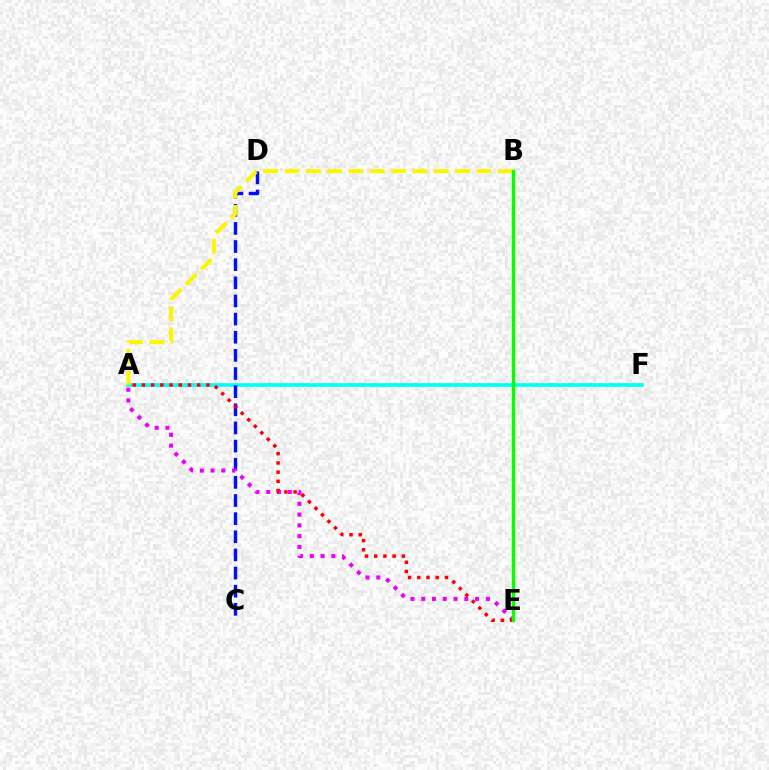{('A', 'F'): [{'color': '#00fff6', 'line_style': 'solid', 'thickness': 2.66}], ('C', 'D'): [{'color': '#0010ff', 'line_style': 'dashed', 'thickness': 2.46}], ('A', 'B'): [{'color': '#fcf500', 'line_style': 'dashed', 'thickness': 2.9}], ('A', 'E'): [{'color': '#ee00ff', 'line_style': 'dotted', 'thickness': 2.93}, {'color': '#ff0000', 'line_style': 'dotted', 'thickness': 2.5}], ('B', 'E'): [{'color': '#08ff00', 'line_style': 'solid', 'thickness': 2.47}]}